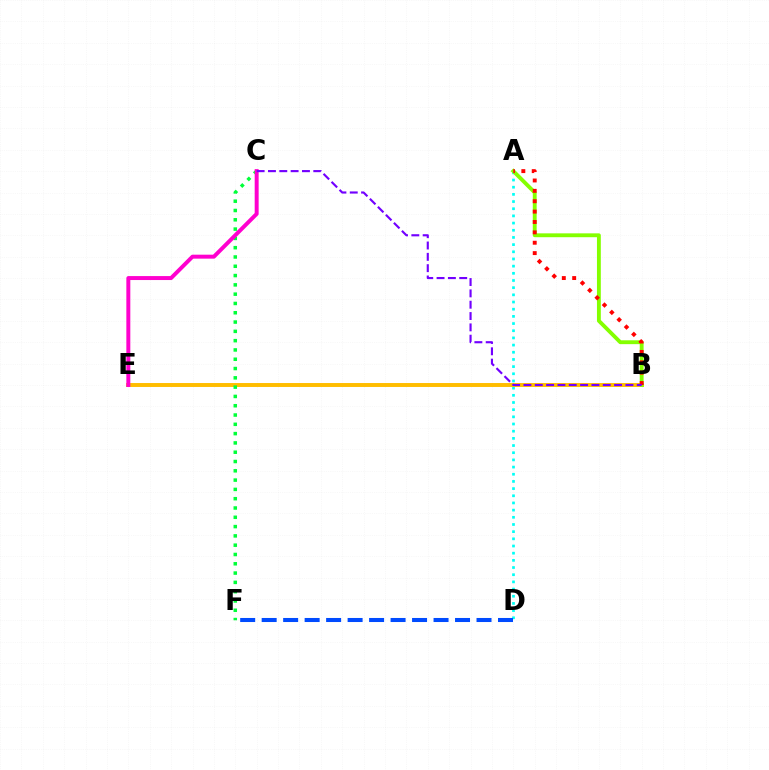{('A', 'D'): [{'color': '#00fff6', 'line_style': 'dotted', 'thickness': 1.95}], ('B', 'E'): [{'color': '#ffbd00', 'line_style': 'solid', 'thickness': 2.84}], ('A', 'B'): [{'color': '#84ff00', 'line_style': 'solid', 'thickness': 2.78}, {'color': '#ff0000', 'line_style': 'dotted', 'thickness': 2.82}], ('D', 'F'): [{'color': '#004bff', 'line_style': 'dashed', 'thickness': 2.92}], ('C', 'F'): [{'color': '#00ff39', 'line_style': 'dotted', 'thickness': 2.53}], ('C', 'E'): [{'color': '#ff00cf', 'line_style': 'solid', 'thickness': 2.85}], ('B', 'C'): [{'color': '#7200ff', 'line_style': 'dashed', 'thickness': 1.54}]}